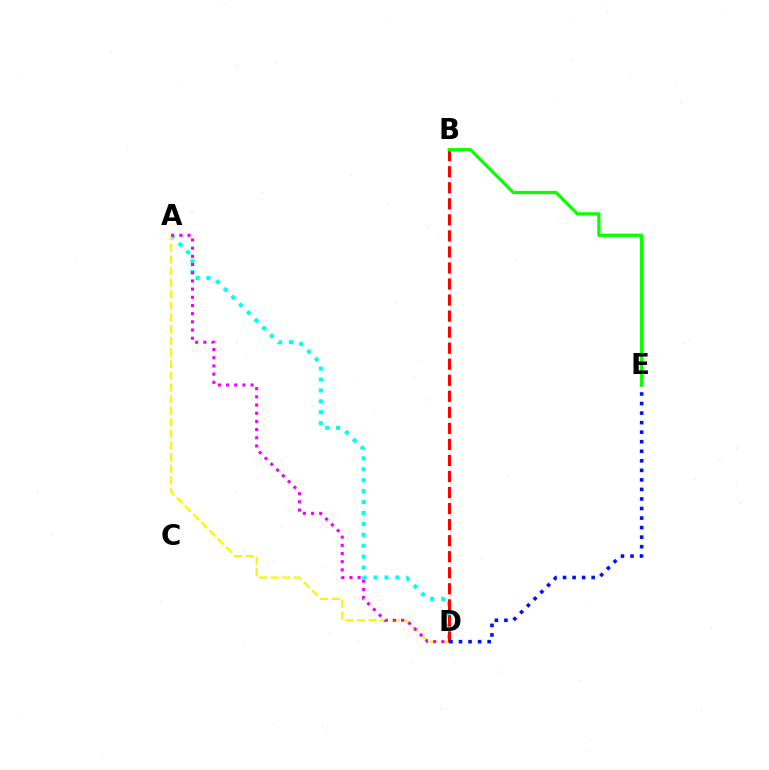{('A', 'D'): [{'color': '#00fff6', 'line_style': 'dotted', 'thickness': 2.97}, {'color': '#fcf500', 'line_style': 'dashed', 'thickness': 1.58}, {'color': '#ee00ff', 'line_style': 'dotted', 'thickness': 2.22}], ('B', 'D'): [{'color': '#ff0000', 'line_style': 'dashed', 'thickness': 2.18}], ('D', 'E'): [{'color': '#0010ff', 'line_style': 'dotted', 'thickness': 2.59}], ('B', 'E'): [{'color': '#08ff00', 'line_style': 'solid', 'thickness': 2.33}]}